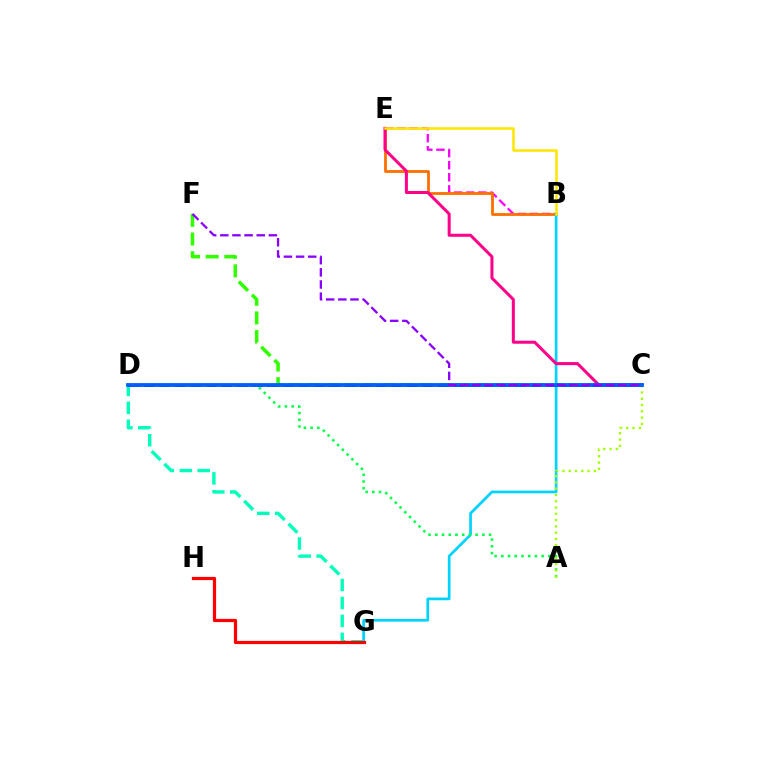{('B', 'E'): [{'color': '#fa00f9', 'line_style': 'dashed', 'thickness': 1.64}, {'color': '#ff7000', 'line_style': 'solid', 'thickness': 2.02}, {'color': '#ffe600', 'line_style': 'solid', 'thickness': 1.83}], ('C', 'F'): [{'color': '#31ff00', 'line_style': 'dashed', 'thickness': 2.53}, {'color': '#8a00ff', 'line_style': 'dashed', 'thickness': 1.65}], ('D', 'G'): [{'color': '#00ffbb', 'line_style': 'dashed', 'thickness': 2.44}], ('B', 'G'): [{'color': '#00d3ff', 'line_style': 'solid', 'thickness': 1.95}], ('C', 'D'): [{'color': '#1900ff', 'line_style': 'dashed', 'thickness': 2.1}, {'color': '#005dff', 'line_style': 'solid', 'thickness': 2.72}], ('A', 'D'): [{'color': '#00ff45', 'line_style': 'dotted', 'thickness': 1.83}], ('C', 'E'): [{'color': '#ff0088', 'line_style': 'solid', 'thickness': 2.18}], ('A', 'C'): [{'color': '#a2ff00', 'line_style': 'dotted', 'thickness': 1.71}], ('G', 'H'): [{'color': '#ff0000', 'line_style': 'solid', 'thickness': 2.31}]}